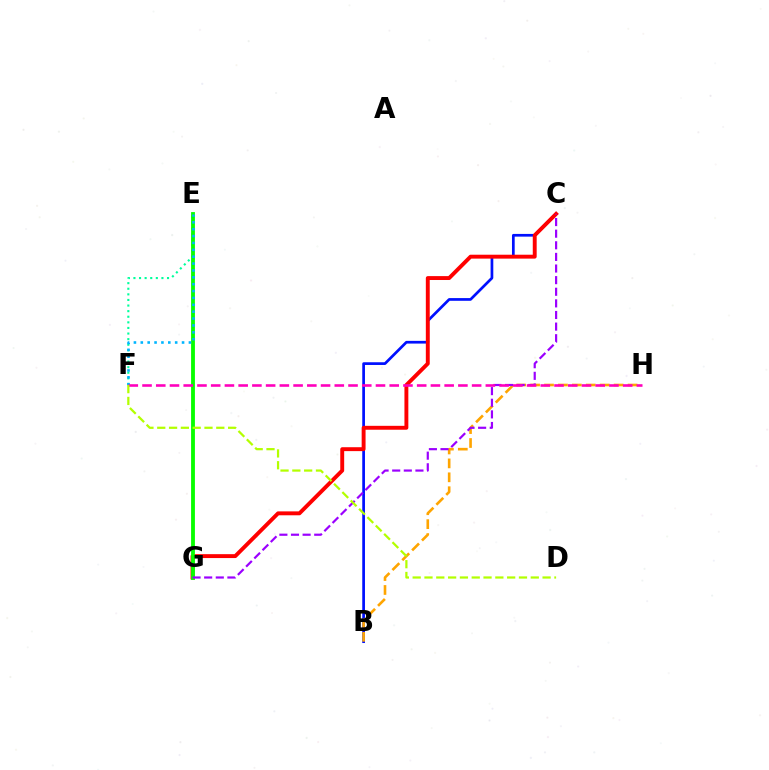{('B', 'C'): [{'color': '#0010ff', 'line_style': 'solid', 'thickness': 1.95}], ('E', 'F'): [{'color': '#00ff9d', 'line_style': 'dotted', 'thickness': 1.52}, {'color': '#00b5ff', 'line_style': 'dotted', 'thickness': 1.87}], ('C', 'G'): [{'color': '#ff0000', 'line_style': 'solid', 'thickness': 2.81}, {'color': '#9b00ff', 'line_style': 'dashed', 'thickness': 1.58}], ('E', 'G'): [{'color': '#08ff00', 'line_style': 'solid', 'thickness': 2.76}], ('B', 'H'): [{'color': '#ffa500', 'line_style': 'dashed', 'thickness': 1.89}], ('F', 'H'): [{'color': '#ff00bd', 'line_style': 'dashed', 'thickness': 1.87}], ('D', 'F'): [{'color': '#b3ff00', 'line_style': 'dashed', 'thickness': 1.6}]}